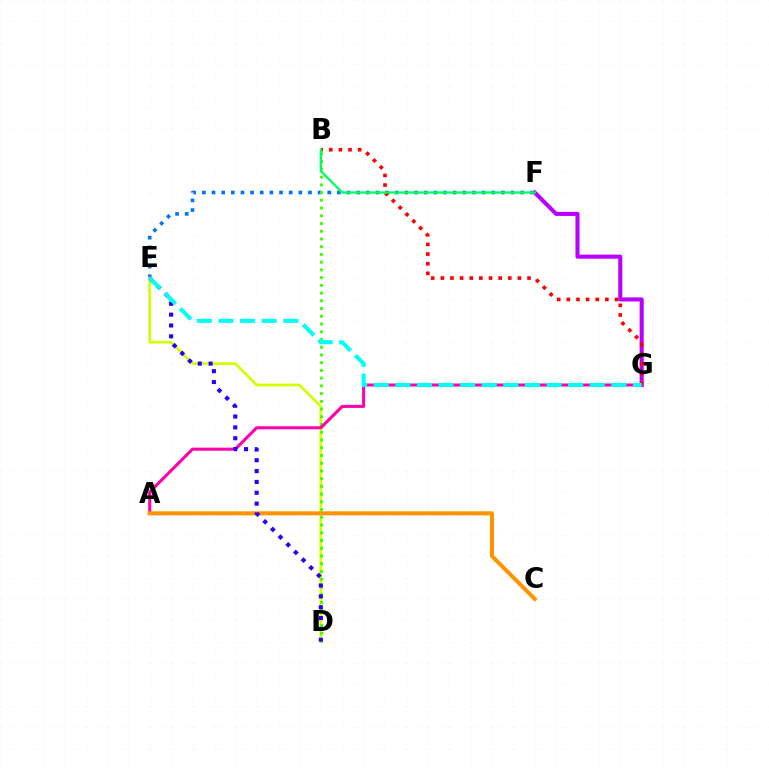{('E', 'F'): [{'color': '#0074ff', 'line_style': 'dotted', 'thickness': 2.62}], ('D', 'E'): [{'color': '#d1ff00', 'line_style': 'solid', 'thickness': 1.93}, {'color': '#2500ff', 'line_style': 'dotted', 'thickness': 2.95}], ('F', 'G'): [{'color': '#b900ff', 'line_style': 'solid', 'thickness': 2.93}], ('B', 'G'): [{'color': '#ff0000', 'line_style': 'dotted', 'thickness': 2.62}], ('B', 'D'): [{'color': '#3dff00', 'line_style': 'dotted', 'thickness': 2.1}], ('A', 'G'): [{'color': '#ff00ac', 'line_style': 'solid', 'thickness': 2.21}], ('A', 'C'): [{'color': '#ff9400', 'line_style': 'solid', 'thickness': 2.93}], ('B', 'F'): [{'color': '#00ff5c', 'line_style': 'solid', 'thickness': 1.66}], ('E', 'G'): [{'color': '#00fff6', 'line_style': 'dashed', 'thickness': 2.93}]}